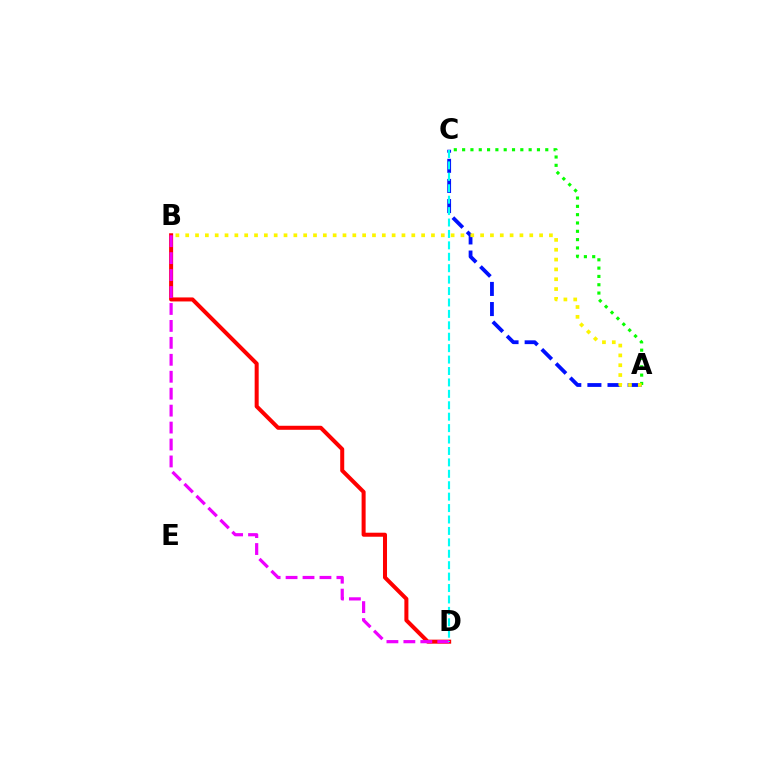{('A', 'C'): [{'color': '#0010ff', 'line_style': 'dashed', 'thickness': 2.73}, {'color': '#08ff00', 'line_style': 'dotted', 'thickness': 2.26}], ('B', 'D'): [{'color': '#ff0000', 'line_style': 'solid', 'thickness': 2.89}, {'color': '#ee00ff', 'line_style': 'dashed', 'thickness': 2.3}], ('C', 'D'): [{'color': '#00fff6', 'line_style': 'dashed', 'thickness': 1.55}], ('A', 'B'): [{'color': '#fcf500', 'line_style': 'dotted', 'thickness': 2.67}]}